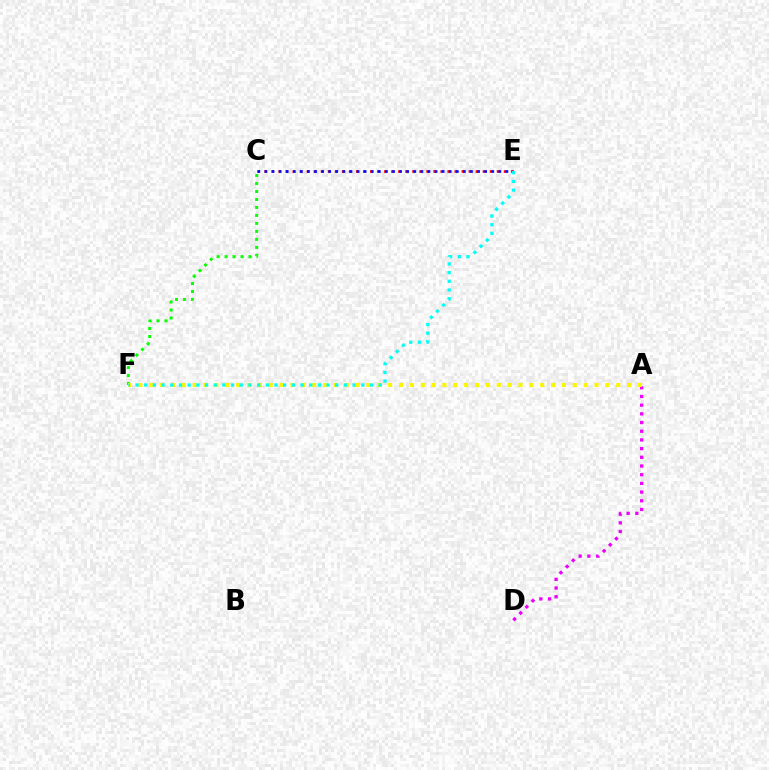{('A', 'D'): [{'color': '#ee00ff', 'line_style': 'dotted', 'thickness': 2.36}], ('C', 'E'): [{'color': '#ff0000', 'line_style': 'dotted', 'thickness': 1.91}, {'color': '#0010ff', 'line_style': 'dotted', 'thickness': 1.93}], ('C', 'F'): [{'color': '#08ff00', 'line_style': 'dotted', 'thickness': 2.17}], ('A', 'F'): [{'color': '#fcf500', 'line_style': 'dotted', 'thickness': 2.95}], ('E', 'F'): [{'color': '#00fff6', 'line_style': 'dotted', 'thickness': 2.36}]}